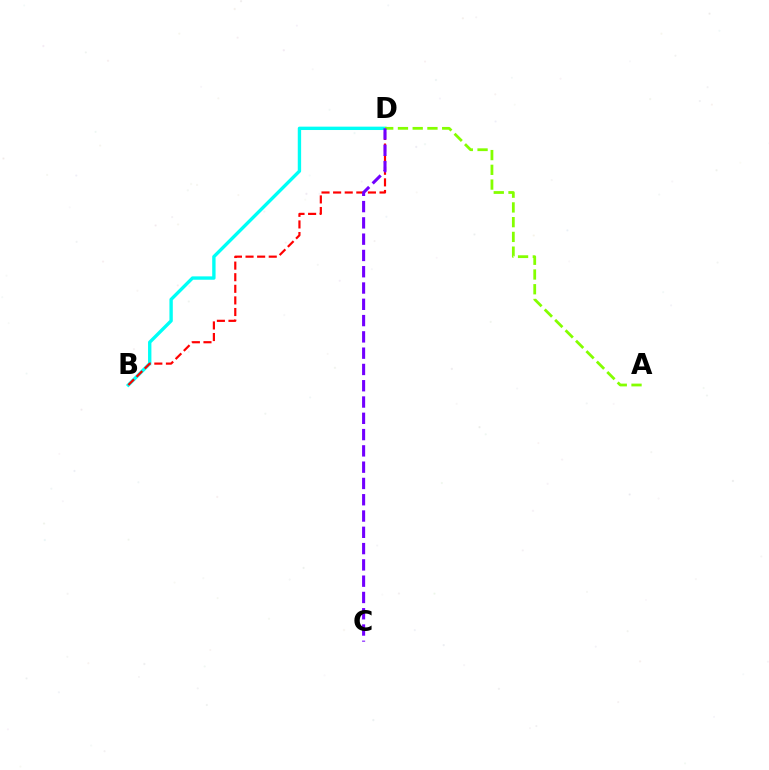{('B', 'D'): [{'color': '#00fff6', 'line_style': 'solid', 'thickness': 2.42}, {'color': '#ff0000', 'line_style': 'dashed', 'thickness': 1.58}], ('A', 'D'): [{'color': '#84ff00', 'line_style': 'dashed', 'thickness': 2.0}], ('C', 'D'): [{'color': '#7200ff', 'line_style': 'dashed', 'thickness': 2.21}]}